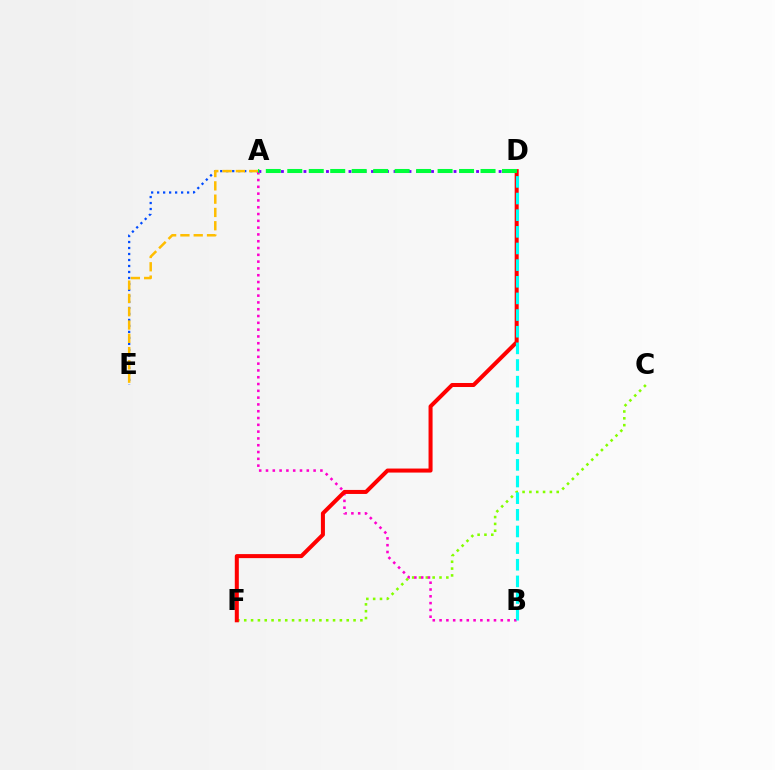{('A', 'E'): [{'color': '#004bff', 'line_style': 'dotted', 'thickness': 1.63}, {'color': '#ffbd00', 'line_style': 'dashed', 'thickness': 1.81}], ('A', 'D'): [{'color': '#7200ff', 'line_style': 'dotted', 'thickness': 2.04}, {'color': '#00ff39', 'line_style': 'dashed', 'thickness': 2.92}], ('C', 'F'): [{'color': '#84ff00', 'line_style': 'dotted', 'thickness': 1.86}], ('A', 'B'): [{'color': '#ff00cf', 'line_style': 'dotted', 'thickness': 1.85}], ('D', 'F'): [{'color': '#ff0000', 'line_style': 'solid', 'thickness': 2.9}], ('B', 'D'): [{'color': '#00fff6', 'line_style': 'dashed', 'thickness': 2.26}]}